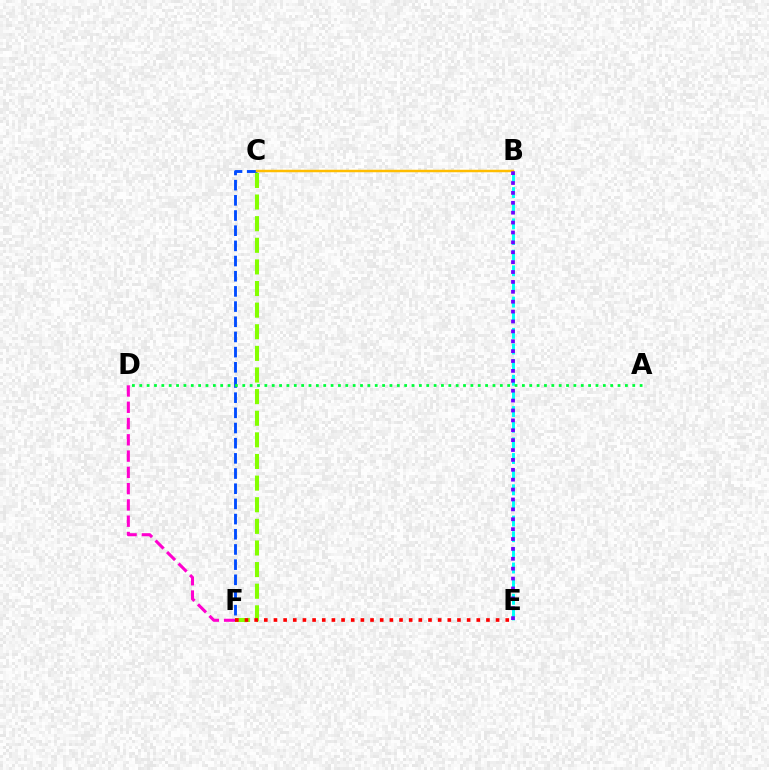{('D', 'F'): [{'color': '#ff00cf', 'line_style': 'dashed', 'thickness': 2.21}], ('C', 'F'): [{'color': '#004bff', 'line_style': 'dashed', 'thickness': 2.06}, {'color': '#84ff00', 'line_style': 'dashed', 'thickness': 2.94}], ('B', 'E'): [{'color': '#00fff6', 'line_style': 'dashed', 'thickness': 2.12}, {'color': '#7200ff', 'line_style': 'dotted', 'thickness': 2.69}], ('E', 'F'): [{'color': '#ff0000', 'line_style': 'dotted', 'thickness': 2.62}], ('A', 'D'): [{'color': '#00ff39', 'line_style': 'dotted', 'thickness': 2.0}], ('B', 'C'): [{'color': '#ffbd00', 'line_style': 'solid', 'thickness': 1.79}]}